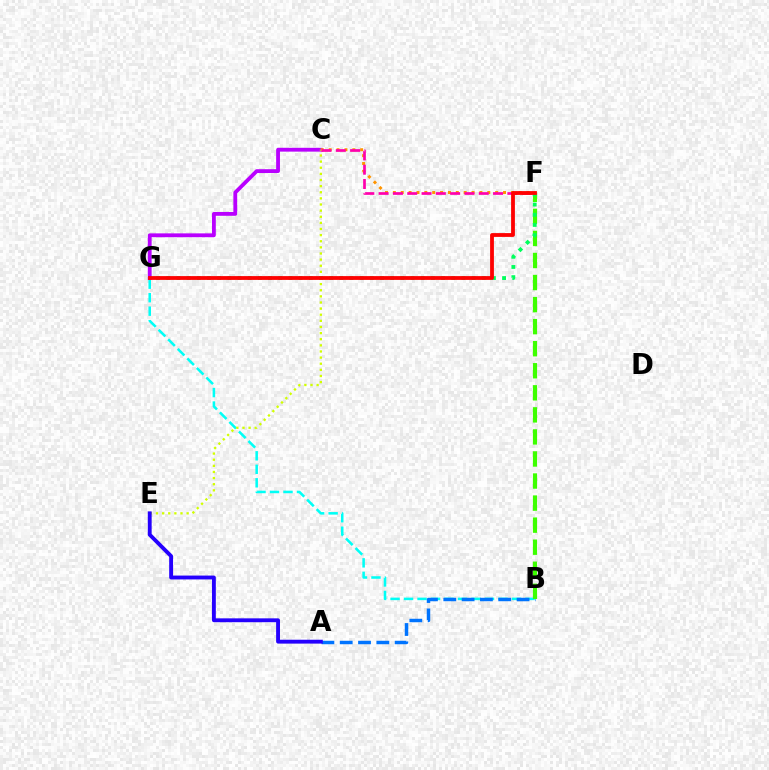{('B', 'G'): [{'color': '#00fff6', 'line_style': 'dashed', 'thickness': 1.83}], ('C', 'G'): [{'color': '#b900ff', 'line_style': 'solid', 'thickness': 2.75}], ('A', 'B'): [{'color': '#0074ff', 'line_style': 'dashed', 'thickness': 2.49}], ('B', 'F'): [{'color': '#3dff00', 'line_style': 'dashed', 'thickness': 3.0}], ('F', 'G'): [{'color': '#00ff5c', 'line_style': 'dotted', 'thickness': 2.76}, {'color': '#ff0000', 'line_style': 'solid', 'thickness': 2.74}], ('C', 'F'): [{'color': '#ff9400', 'line_style': 'dotted', 'thickness': 2.14}, {'color': '#ff00ac', 'line_style': 'dashed', 'thickness': 1.94}], ('C', 'E'): [{'color': '#d1ff00', 'line_style': 'dotted', 'thickness': 1.66}], ('A', 'E'): [{'color': '#2500ff', 'line_style': 'solid', 'thickness': 2.78}]}